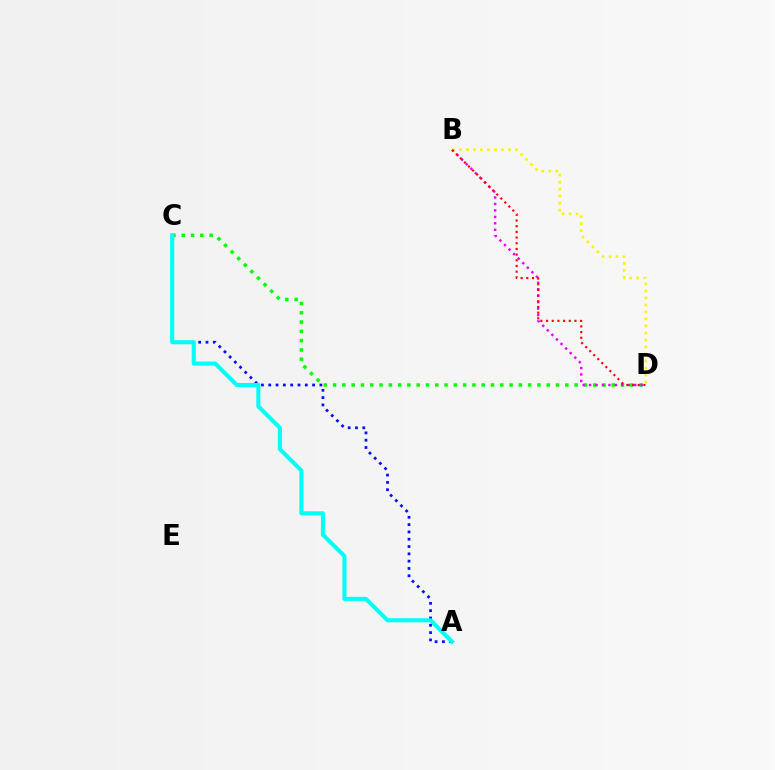{('C', 'D'): [{'color': '#08ff00', 'line_style': 'dotted', 'thickness': 2.52}], ('B', 'D'): [{'color': '#ee00ff', 'line_style': 'dotted', 'thickness': 1.75}, {'color': '#fcf500', 'line_style': 'dotted', 'thickness': 1.9}, {'color': '#ff0000', 'line_style': 'dotted', 'thickness': 1.54}], ('A', 'C'): [{'color': '#0010ff', 'line_style': 'dotted', 'thickness': 1.99}, {'color': '#00fff6', 'line_style': 'solid', 'thickness': 2.93}]}